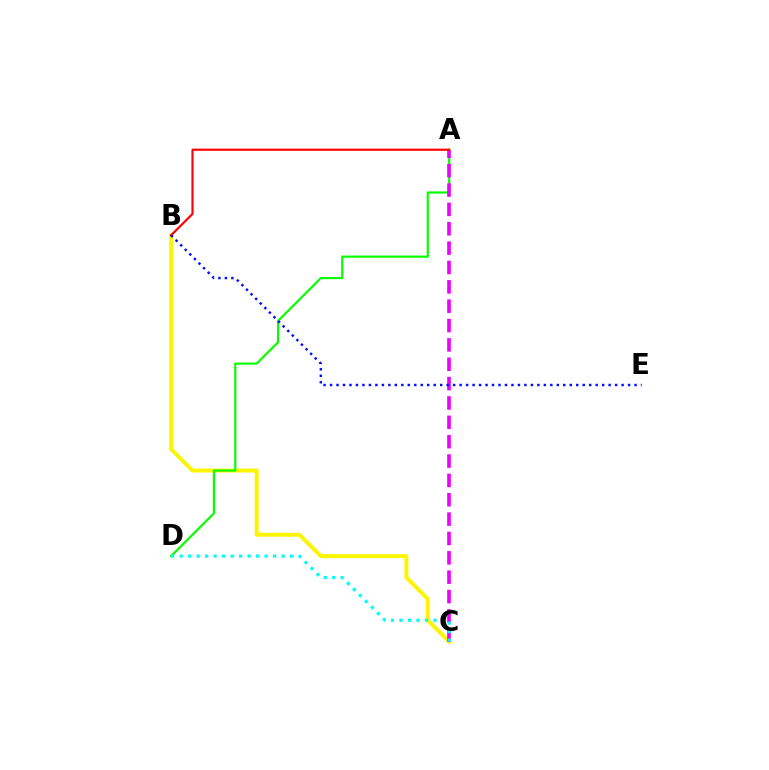{('B', 'C'): [{'color': '#fcf500', 'line_style': 'solid', 'thickness': 2.85}], ('A', 'D'): [{'color': '#08ff00', 'line_style': 'solid', 'thickness': 1.57}], ('A', 'C'): [{'color': '#ee00ff', 'line_style': 'dashed', 'thickness': 2.63}], ('A', 'B'): [{'color': '#ff0000', 'line_style': 'solid', 'thickness': 1.56}], ('C', 'D'): [{'color': '#00fff6', 'line_style': 'dotted', 'thickness': 2.31}], ('B', 'E'): [{'color': '#0010ff', 'line_style': 'dotted', 'thickness': 1.76}]}